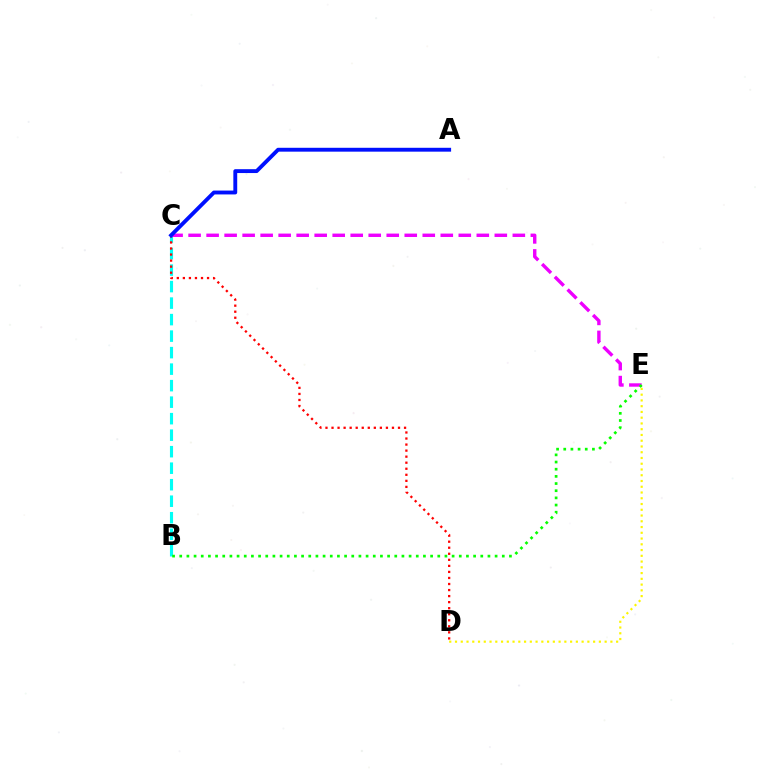{('B', 'C'): [{'color': '#00fff6', 'line_style': 'dashed', 'thickness': 2.24}], ('C', 'D'): [{'color': '#ff0000', 'line_style': 'dotted', 'thickness': 1.64}], ('D', 'E'): [{'color': '#fcf500', 'line_style': 'dotted', 'thickness': 1.56}], ('C', 'E'): [{'color': '#ee00ff', 'line_style': 'dashed', 'thickness': 2.45}], ('B', 'E'): [{'color': '#08ff00', 'line_style': 'dotted', 'thickness': 1.95}], ('A', 'C'): [{'color': '#0010ff', 'line_style': 'solid', 'thickness': 2.78}]}